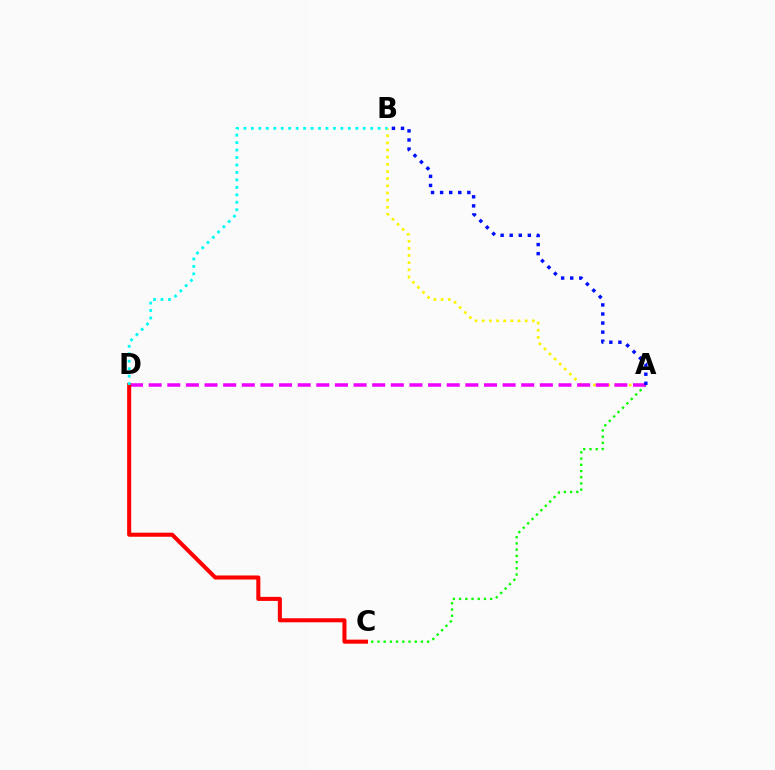{('A', 'B'): [{'color': '#fcf500', 'line_style': 'dotted', 'thickness': 1.94}, {'color': '#0010ff', 'line_style': 'dotted', 'thickness': 2.46}], ('A', 'C'): [{'color': '#08ff00', 'line_style': 'dotted', 'thickness': 1.69}], ('A', 'D'): [{'color': '#ee00ff', 'line_style': 'dashed', 'thickness': 2.53}], ('C', 'D'): [{'color': '#ff0000', 'line_style': 'solid', 'thickness': 2.92}], ('B', 'D'): [{'color': '#00fff6', 'line_style': 'dotted', 'thickness': 2.03}]}